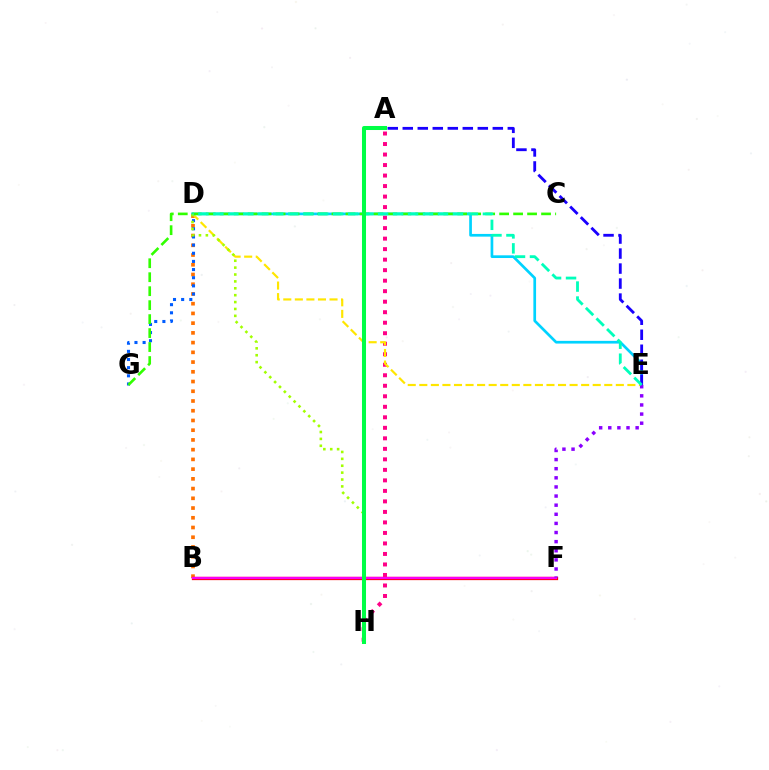{('B', 'D'): [{'color': '#ff7000', 'line_style': 'dotted', 'thickness': 2.64}], ('D', 'G'): [{'color': '#005dff', 'line_style': 'dotted', 'thickness': 2.22}], ('A', 'H'): [{'color': '#ff0088', 'line_style': 'dotted', 'thickness': 2.86}, {'color': '#00ff45', 'line_style': 'solid', 'thickness': 2.9}], ('B', 'F'): [{'color': '#ff0000', 'line_style': 'solid', 'thickness': 2.35}, {'color': '#fa00f9', 'line_style': 'solid', 'thickness': 1.68}], ('D', 'E'): [{'color': '#ffe600', 'line_style': 'dashed', 'thickness': 1.57}, {'color': '#00d3ff', 'line_style': 'solid', 'thickness': 1.94}, {'color': '#00ffbb', 'line_style': 'dashed', 'thickness': 2.03}], ('A', 'E'): [{'color': '#1900ff', 'line_style': 'dashed', 'thickness': 2.04}], ('C', 'G'): [{'color': '#31ff00', 'line_style': 'dashed', 'thickness': 1.9}], ('E', 'F'): [{'color': '#8a00ff', 'line_style': 'dotted', 'thickness': 2.48}], ('D', 'H'): [{'color': '#a2ff00', 'line_style': 'dotted', 'thickness': 1.87}]}